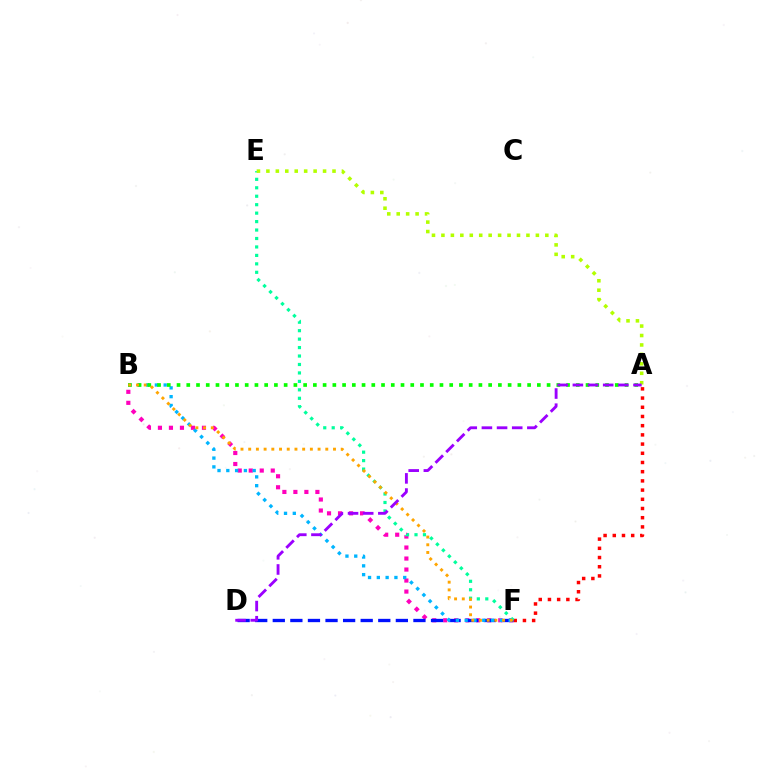{('A', 'F'): [{'color': '#ff0000', 'line_style': 'dotted', 'thickness': 2.5}], ('B', 'F'): [{'color': '#ff00bd', 'line_style': 'dotted', 'thickness': 2.99}, {'color': '#00b5ff', 'line_style': 'dotted', 'thickness': 2.39}, {'color': '#ffa500', 'line_style': 'dotted', 'thickness': 2.09}], ('D', 'F'): [{'color': '#0010ff', 'line_style': 'dashed', 'thickness': 2.39}], ('E', 'F'): [{'color': '#00ff9d', 'line_style': 'dotted', 'thickness': 2.3}], ('A', 'E'): [{'color': '#b3ff00', 'line_style': 'dotted', 'thickness': 2.57}], ('A', 'B'): [{'color': '#08ff00', 'line_style': 'dotted', 'thickness': 2.65}], ('A', 'D'): [{'color': '#9b00ff', 'line_style': 'dashed', 'thickness': 2.06}]}